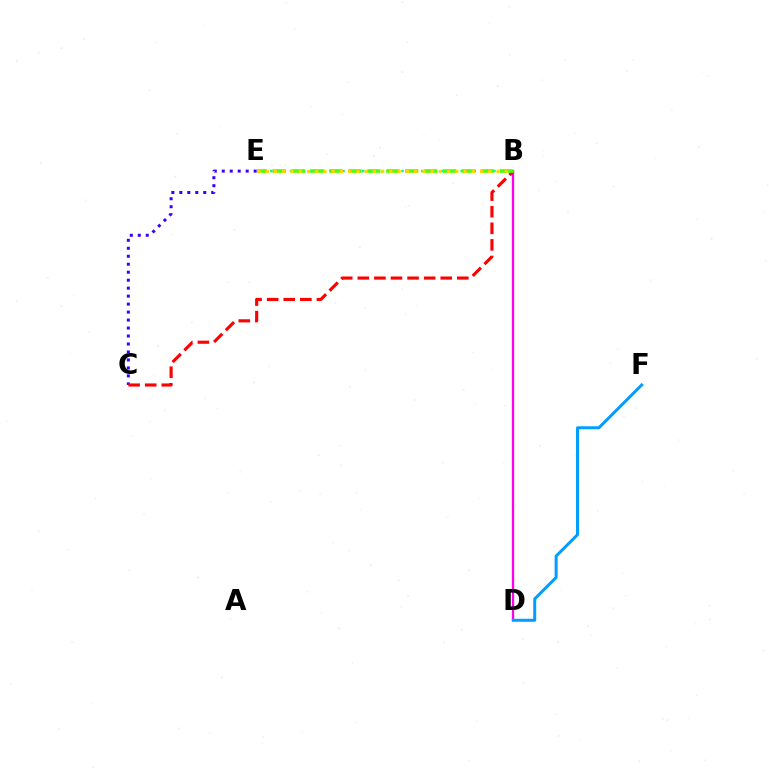{('B', 'D'): [{'color': '#ff00ed', 'line_style': 'solid', 'thickness': 1.66}], ('C', 'E'): [{'color': '#3700ff', 'line_style': 'dotted', 'thickness': 2.17}], ('B', 'E'): [{'color': '#00ff86', 'line_style': 'dotted', 'thickness': 1.78}, {'color': '#4fff00', 'line_style': 'dashed', 'thickness': 2.57}, {'color': '#ffd500', 'line_style': 'dotted', 'thickness': 2.24}], ('D', 'F'): [{'color': '#009eff', 'line_style': 'solid', 'thickness': 2.15}], ('B', 'C'): [{'color': '#ff0000', 'line_style': 'dashed', 'thickness': 2.25}]}